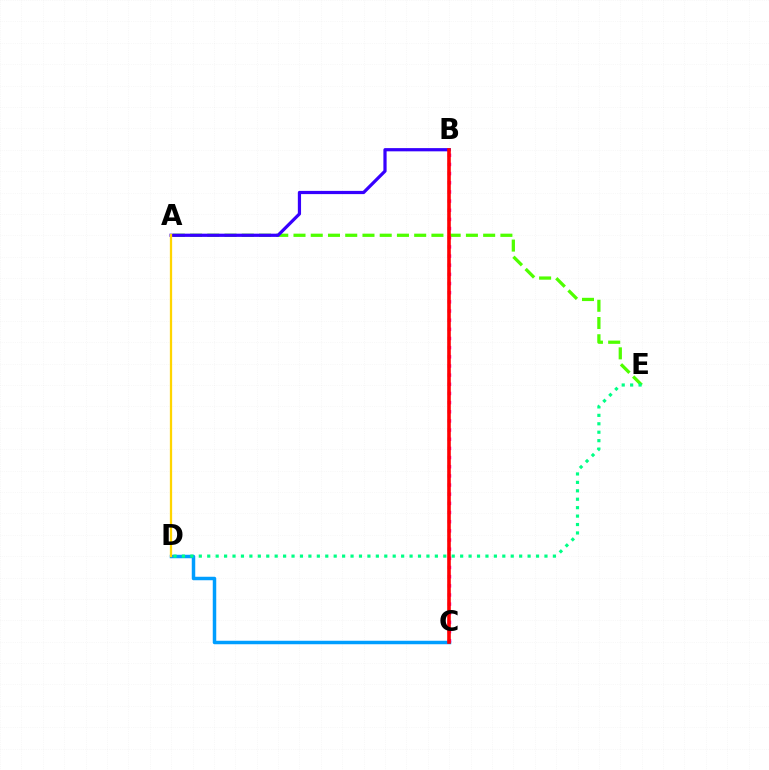{('A', 'E'): [{'color': '#4fff00', 'line_style': 'dashed', 'thickness': 2.34}], ('A', 'B'): [{'color': '#3700ff', 'line_style': 'solid', 'thickness': 2.32}], ('C', 'D'): [{'color': '#009eff', 'line_style': 'solid', 'thickness': 2.51}], ('A', 'D'): [{'color': '#ffd500', 'line_style': 'solid', 'thickness': 1.64}], ('D', 'E'): [{'color': '#00ff86', 'line_style': 'dotted', 'thickness': 2.29}], ('B', 'C'): [{'color': '#ff00ed', 'line_style': 'dotted', 'thickness': 2.49}, {'color': '#ff0000', 'line_style': 'solid', 'thickness': 2.6}]}